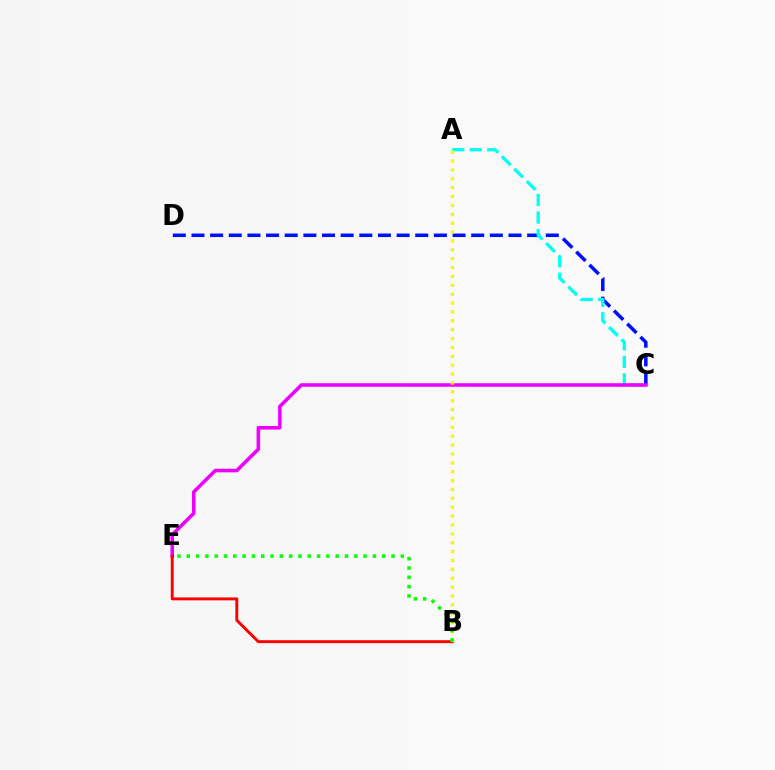{('C', 'D'): [{'color': '#0010ff', 'line_style': 'dashed', 'thickness': 2.53}], ('A', 'C'): [{'color': '#00fff6', 'line_style': 'dashed', 'thickness': 2.38}], ('C', 'E'): [{'color': '#ee00ff', 'line_style': 'solid', 'thickness': 2.56}], ('B', 'E'): [{'color': '#ff0000', 'line_style': 'solid', 'thickness': 2.11}, {'color': '#08ff00', 'line_style': 'dotted', 'thickness': 2.53}], ('A', 'B'): [{'color': '#fcf500', 'line_style': 'dotted', 'thickness': 2.41}]}